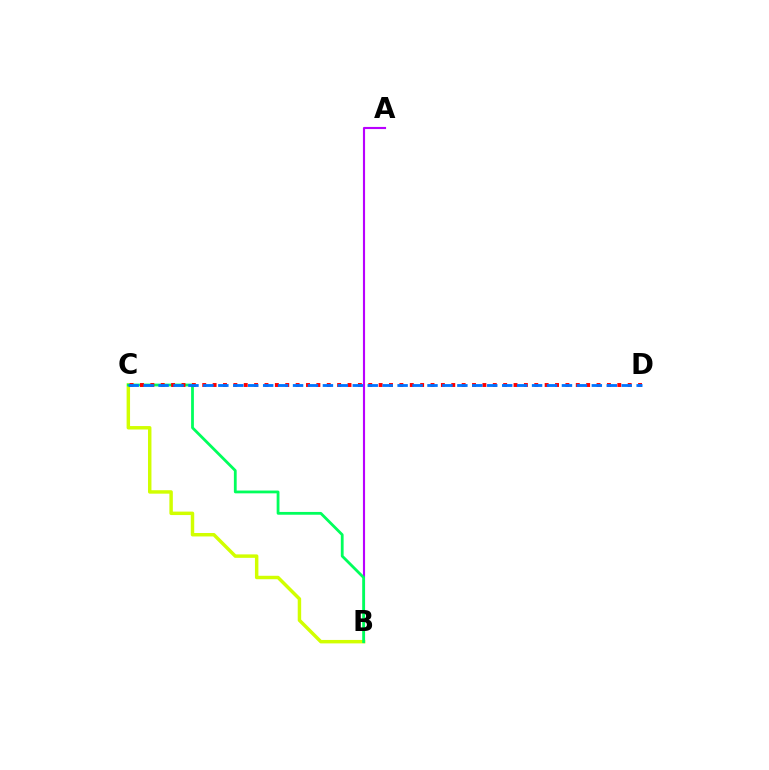{('A', 'B'): [{'color': '#b900ff', 'line_style': 'solid', 'thickness': 1.53}], ('B', 'C'): [{'color': '#d1ff00', 'line_style': 'solid', 'thickness': 2.49}, {'color': '#00ff5c', 'line_style': 'solid', 'thickness': 2.01}], ('C', 'D'): [{'color': '#ff0000', 'line_style': 'dotted', 'thickness': 2.82}, {'color': '#0074ff', 'line_style': 'dashed', 'thickness': 2.03}]}